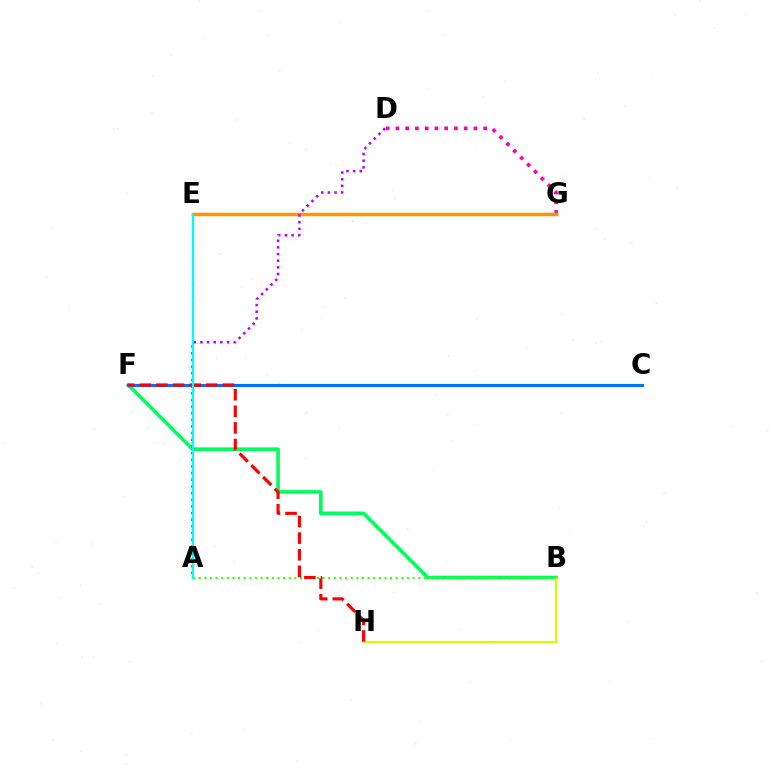{('B', 'F'): [{'color': '#00ff5c', 'line_style': 'solid', 'thickness': 2.6}], ('A', 'E'): [{'color': '#2500ff', 'line_style': 'dotted', 'thickness': 1.59}, {'color': '#00fff6', 'line_style': 'solid', 'thickness': 1.54}], ('A', 'B'): [{'color': '#3dff00', 'line_style': 'dotted', 'thickness': 1.53}], ('B', 'H'): [{'color': '#d1ff00', 'line_style': 'solid', 'thickness': 1.55}], ('D', 'G'): [{'color': '#ff00ac', 'line_style': 'dotted', 'thickness': 2.65}], ('C', 'F'): [{'color': '#0074ff', 'line_style': 'solid', 'thickness': 2.25}], ('E', 'G'): [{'color': '#ff9400', 'line_style': 'solid', 'thickness': 2.51}], ('F', 'H'): [{'color': '#ff0000', 'line_style': 'dashed', 'thickness': 2.25}], ('A', 'D'): [{'color': '#b900ff', 'line_style': 'dotted', 'thickness': 1.81}]}